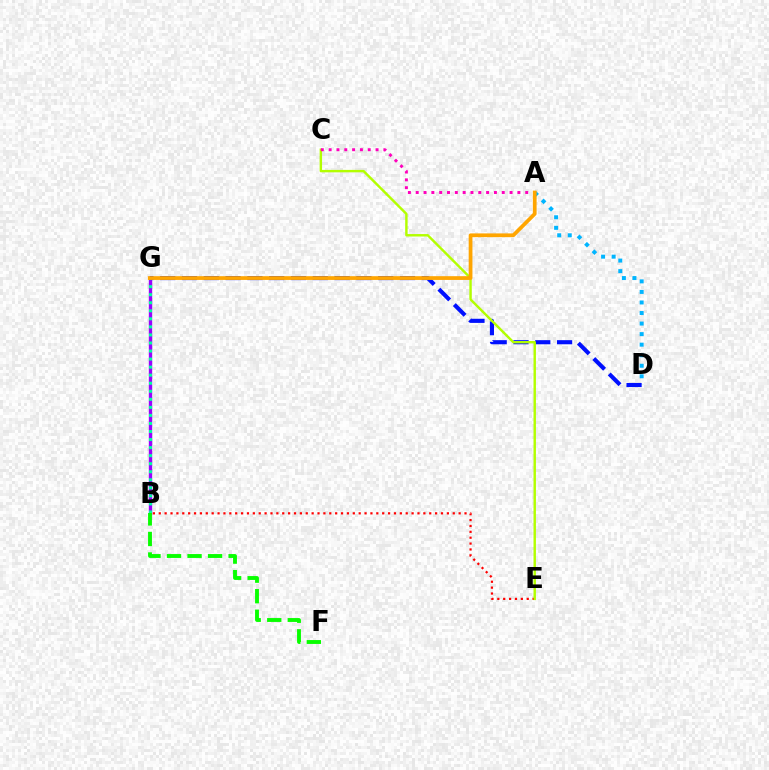{('B', 'G'): [{'color': '#9b00ff', 'line_style': 'solid', 'thickness': 2.42}, {'color': '#00ff9d', 'line_style': 'dotted', 'thickness': 2.19}], ('A', 'D'): [{'color': '#00b5ff', 'line_style': 'dotted', 'thickness': 2.87}], ('D', 'G'): [{'color': '#0010ff', 'line_style': 'dashed', 'thickness': 2.96}], ('B', 'E'): [{'color': '#ff0000', 'line_style': 'dotted', 'thickness': 1.6}], ('C', 'E'): [{'color': '#b3ff00', 'line_style': 'solid', 'thickness': 1.75}], ('B', 'F'): [{'color': '#08ff00', 'line_style': 'dashed', 'thickness': 2.79}], ('A', 'C'): [{'color': '#ff00bd', 'line_style': 'dotted', 'thickness': 2.13}], ('A', 'G'): [{'color': '#ffa500', 'line_style': 'solid', 'thickness': 2.7}]}